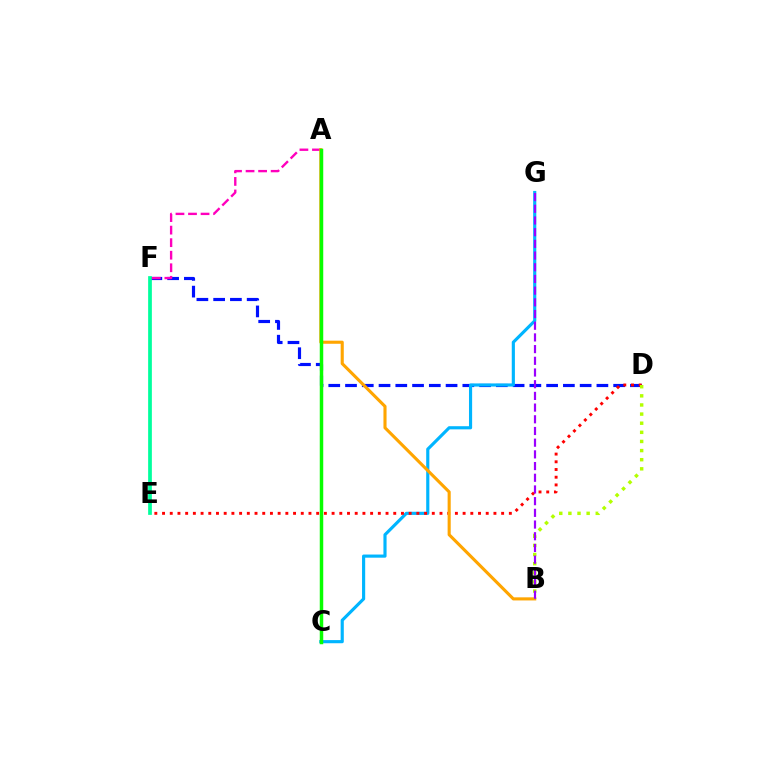{('D', 'F'): [{'color': '#0010ff', 'line_style': 'dashed', 'thickness': 2.28}], ('C', 'G'): [{'color': '#00b5ff', 'line_style': 'solid', 'thickness': 2.27}], ('D', 'E'): [{'color': '#ff0000', 'line_style': 'dotted', 'thickness': 2.09}], ('E', 'F'): [{'color': '#00ff9d', 'line_style': 'solid', 'thickness': 2.68}], ('A', 'F'): [{'color': '#ff00bd', 'line_style': 'dashed', 'thickness': 1.7}], ('A', 'B'): [{'color': '#ffa500', 'line_style': 'solid', 'thickness': 2.23}], ('A', 'C'): [{'color': '#08ff00', 'line_style': 'solid', 'thickness': 2.5}], ('B', 'D'): [{'color': '#b3ff00', 'line_style': 'dotted', 'thickness': 2.48}], ('B', 'G'): [{'color': '#9b00ff', 'line_style': 'dashed', 'thickness': 1.59}]}